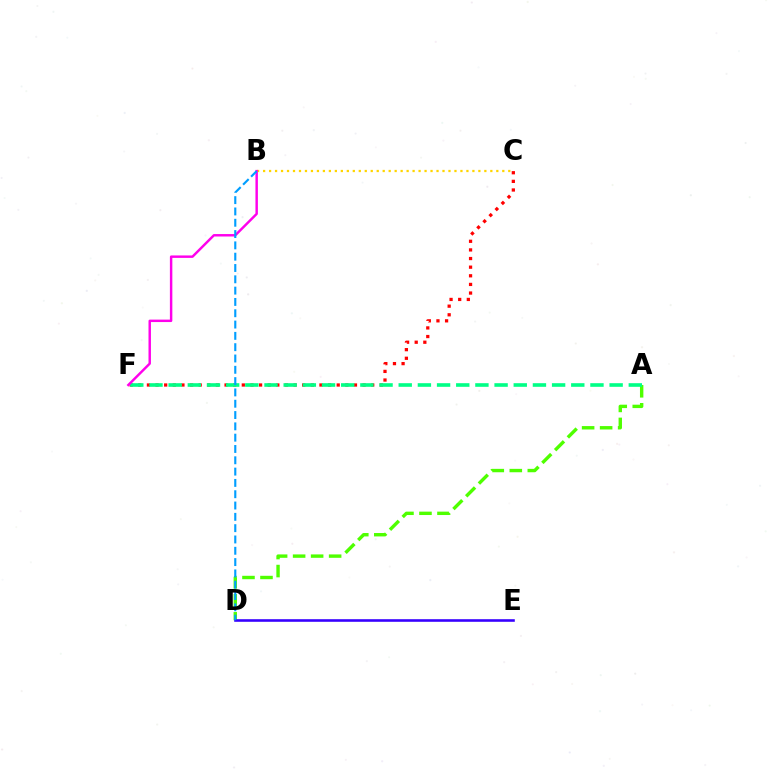{('A', 'D'): [{'color': '#4fff00', 'line_style': 'dashed', 'thickness': 2.45}], ('C', 'F'): [{'color': '#ff0000', 'line_style': 'dotted', 'thickness': 2.34}], ('A', 'F'): [{'color': '#00ff86', 'line_style': 'dashed', 'thickness': 2.6}], ('B', 'C'): [{'color': '#ffd500', 'line_style': 'dotted', 'thickness': 1.62}], ('B', 'F'): [{'color': '#ff00ed', 'line_style': 'solid', 'thickness': 1.76}], ('D', 'E'): [{'color': '#3700ff', 'line_style': 'solid', 'thickness': 1.87}], ('B', 'D'): [{'color': '#009eff', 'line_style': 'dashed', 'thickness': 1.54}]}